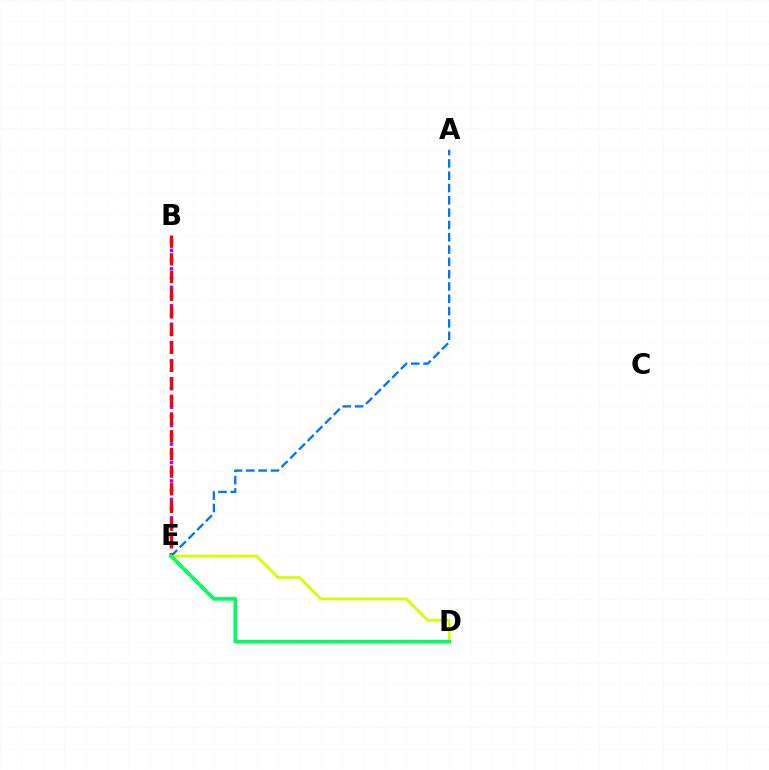{('B', 'E'): [{'color': '#b900ff', 'line_style': 'dotted', 'thickness': 2.51}, {'color': '#ff0000', 'line_style': 'dashed', 'thickness': 2.4}], ('A', 'E'): [{'color': '#0074ff', 'line_style': 'dashed', 'thickness': 1.67}], ('D', 'E'): [{'color': '#d1ff00', 'line_style': 'solid', 'thickness': 1.96}, {'color': '#00ff5c', 'line_style': 'solid', 'thickness': 2.62}]}